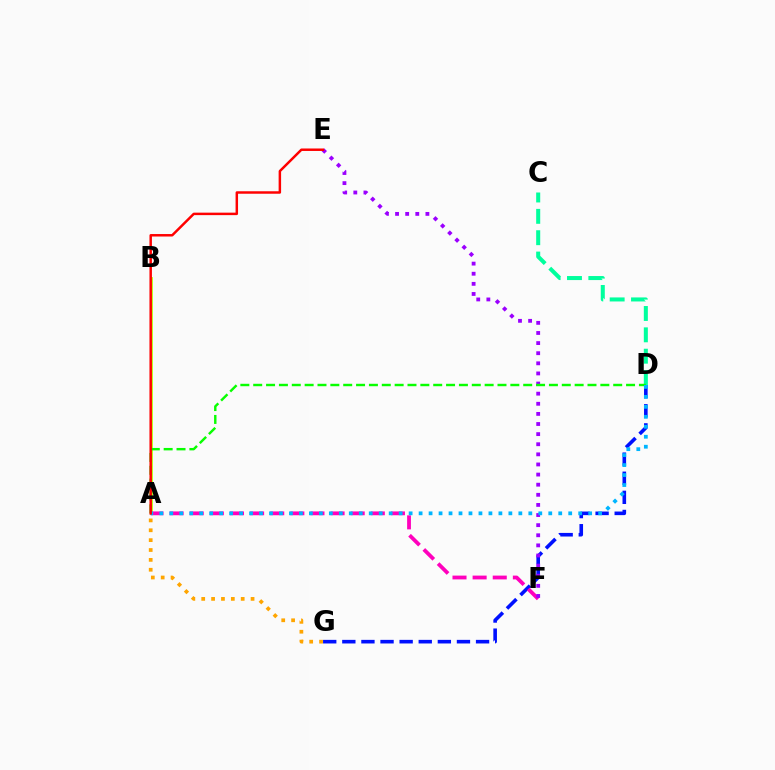{('A', 'B'): [{'color': '#b3ff00', 'line_style': 'solid', 'thickness': 1.99}], ('C', 'D'): [{'color': '#00ff9d', 'line_style': 'dashed', 'thickness': 2.9}], ('D', 'G'): [{'color': '#0010ff', 'line_style': 'dashed', 'thickness': 2.6}], ('A', 'F'): [{'color': '#ff00bd', 'line_style': 'dashed', 'thickness': 2.73}], ('E', 'F'): [{'color': '#9b00ff', 'line_style': 'dotted', 'thickness': 2.75}], ('A', 'D'): [{'color': '#08ff00', 'line_style': 'dashed', 'thickness': 1.75}, {'color': '#00b5ff', 'line_style': 'dotted', 'thickness': 2.71}], ('A', 'G'): [{'color': '#ffa500', 'line_style': 'dotted', 'thickness': 2.68}], ('A', 'E'): [{'color': '#ff0000', 'line_style': 'solid', 'thickness': 1.78}]}